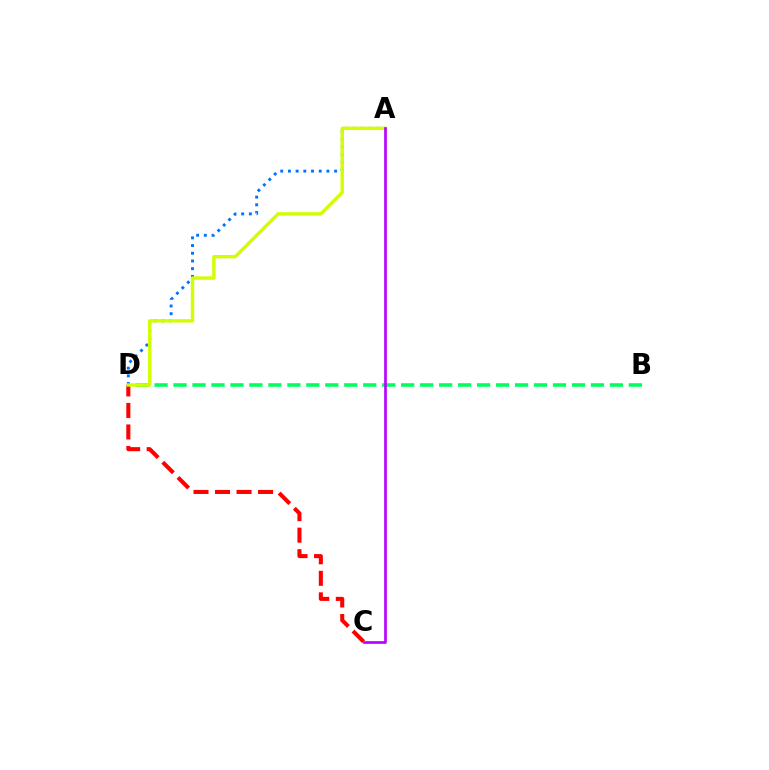{('B', 'D'): [{'color': '#00ff5c', 'line_style': 'dashed', 'thickness': 2.58}], ('C', 'D'): [{'color': '#ff0000', 'line_style': 'dashed', 'thickness': 2.92}], ('A', 'D'): [{'color': '#0074ff', 'line_style': 'dotted', 'thickness': 2.09}, {'color': '#d1ff00', 'line_style': 'solid', 'thickness': 2.45}], ('A', 'C'): [{'color': '#b900ff', 'line_style': 'solid', 'thickness': 1.92}]}